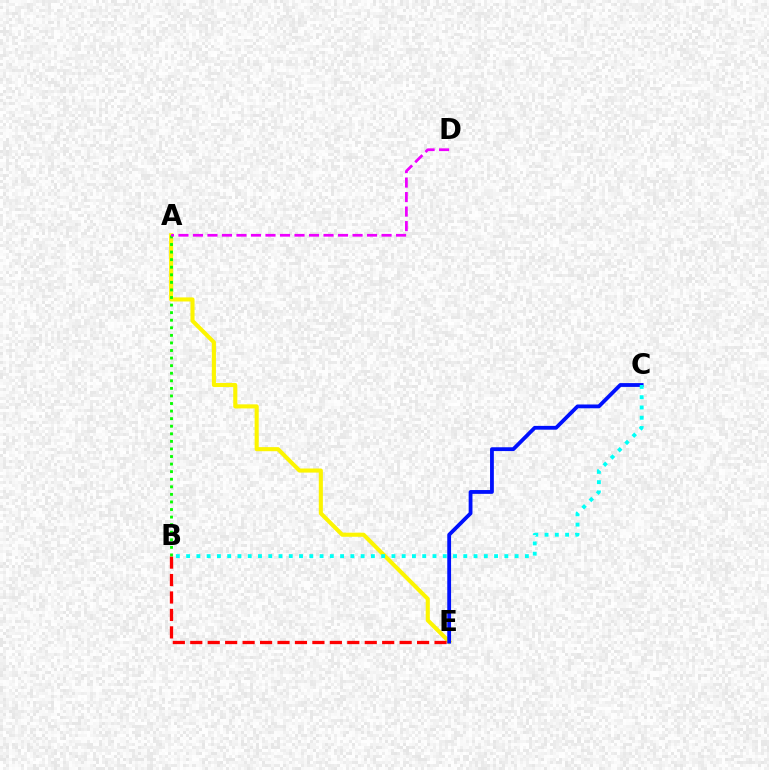{('A', 'E'): [{'color': '#fcf500', 'line_style': 'solid', 'thickness': 2.94}], ('B', 'E'): [{'color': '#ff0000', 'line_style': 'dashed', 'thickness': 2.37}], ('C', 'E'): [{'color': '#0010ff', 'line_style': 'solid', 'thickness': 2.74}], ('A', 'B'): [{'color': '#08ff00', 'line_style': 'dotted', 'thickness': 2.06}], ('A', 'D'): [{'color': '#ee00ff', 'line_style': 'dashed', 'thickness': 1.97}], ('B', 'C'): [{'color': '#00fff6', 'line_style': 'dotted', 'thickness': 2.79}]}